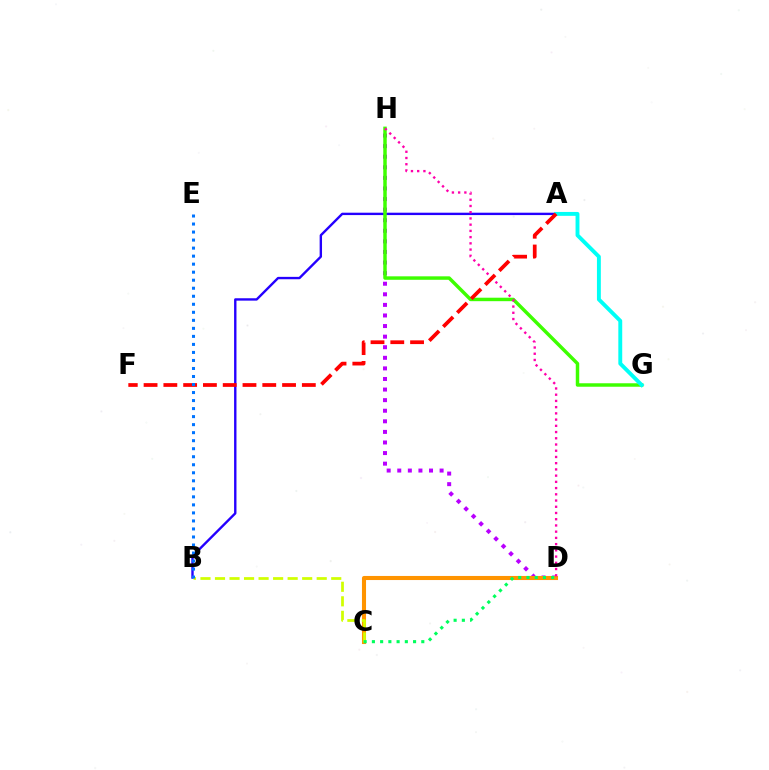{('A', 'B'): [{'color': '#2500ff', 'line_style': 'solid', 'thickness': 1.72}], ('D', 'H'): [{'color': '#b900ff', 'line_style': 'dotted', 'thickness': 2.88}, {'color': '#ff00ac', 'line_style': 'dotted', 'thickness': 1.69}], ('C', 'D'): [{'color': '#ff9400', 'line_style': 'solid', 'thickness': 2.94}, {'color': '#00ff5c', 'line_style': 'dotted', 'thickness': 2.24}], ('G', 'H'): [{'color': '#3dff00', 'line_style': 'solid', 'thickness': 2.5}], ('B', 'C'): [{'color': '#d1ff00', 'line_style': 'dashed', 'thickness': 1.97}], ('A', 'G'): [{'color': '#00fff6', 'line_style': 'solid', 'thickness': 2.8}], ('A', 'F'): [{'color': '#ff0000', 'line_style': 'dashed', 'thickness': 2.69}], ('B', 'E'): [{'color': '#0074ff', 'line_style': 'dotted', 'thickness': 2.18}]}